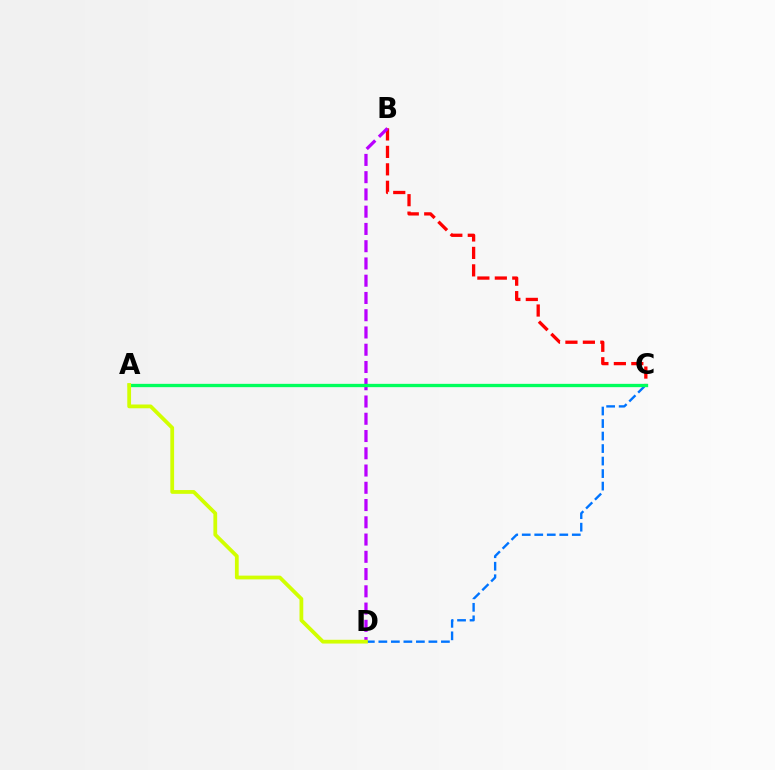{('B', 'C'): [{'color': '#ff0000', 'line_style': 'dashed', 'thickness': 2.37}], ('B', 'D'): [{'color': '#b900ff', 'line_style': 'dashed', 'thickness': 2.34}], ('C', 'D'): [{'color': '#0074ff', 'line_style': 'dashed', 'thickness': 1.7}], ('A', 'C'): [{'color': '#00ff5c', 'line_style': 'solid', 'thickness': 2.39}], ('A', 'D'): [{'color': '#d1ff00', 'line_style': 'solid', 'thickness': 2.71}]}